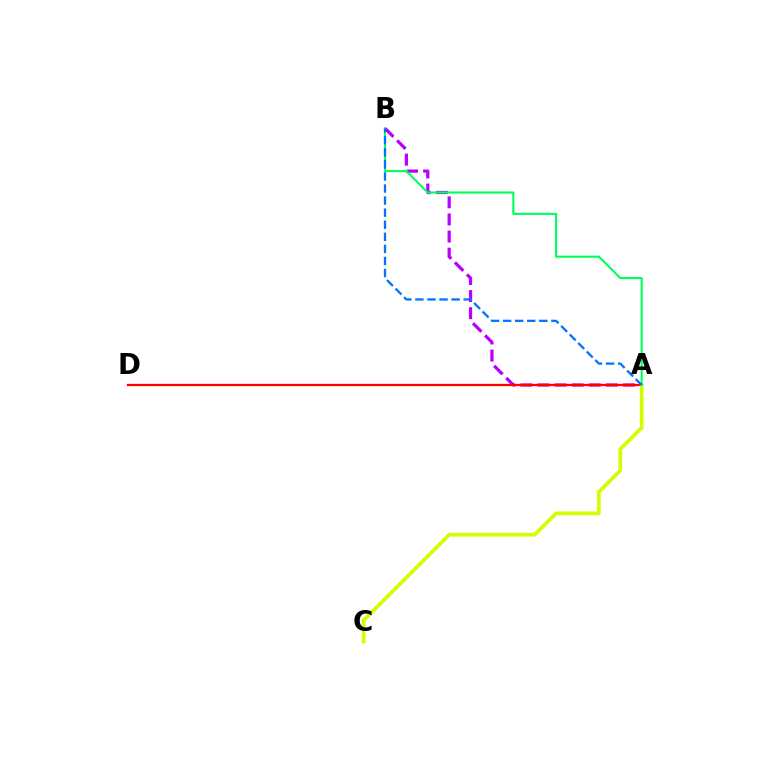{('A', 'B'): [{'color': '#b900ff', 'line_style': 'dashed', 'thickness': 2.32}, {'color': '#00ff5c', 'line_style': 'solid', 'thickness': 1.51}, {'color': '#0074ff', 'line_style': 'dashed', 'thickness': 1.64}], ('A', 'D'): [{'color': '#ff0000', 'line_style': 'solid', 'thickness': 1.64}], ('A', 'C'): [{'color': '#d1ff00', 'line_style': 'solid', 'thickness': 2.67}]}